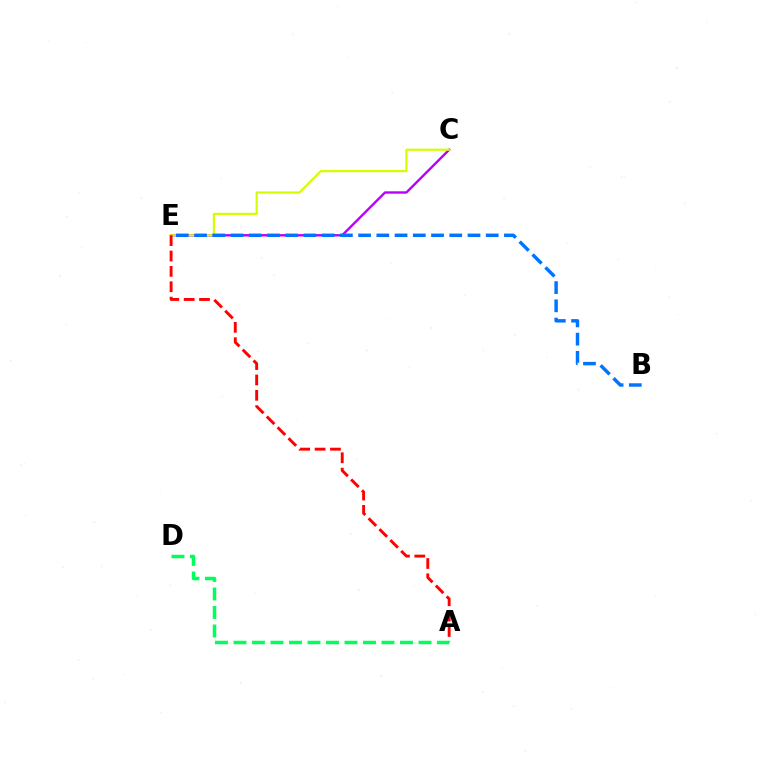{('C', 'E'): [{'color': '#b900ff', 'line_style': 'solid', 'thickness': 1.71}, {'color': '#d1ff00', 'line_style': 'solid', 'thickness': 1.57}], ('A', 'D'): [{'color': '#00ff5c', 'line_style': 'dashed', 'thickness': 2.51}], ('B', 'E'): [{'color': '#0074ff', 'line_style': 'dashed', 'thickness': 2.48}], ('A', 'E'): [{'color': '#ff0000', 'line_style': 'dashed', 'thickness': 2.09}]}